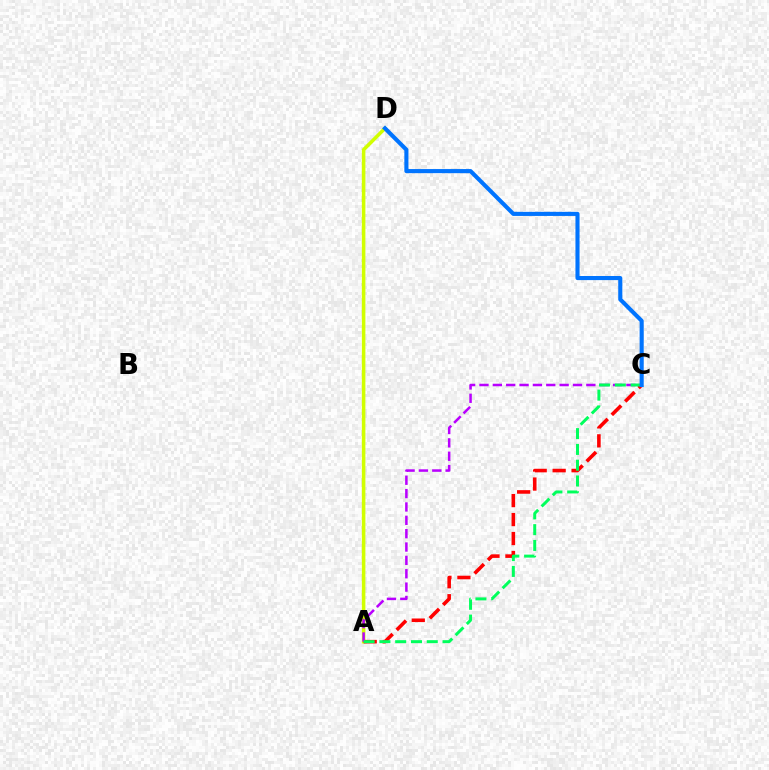{('A', 'D'): [{'color': '#d1ff00', 'line_style': 'solid', 'thickness': 2.55}], ('A', 'C'): [{'color': '#ff0000', 'line_style': 'dashed', 'thickness': 2.58}, {'color': '#b900ff', 'line_style': 'dashed', 'thickness': 1.81}, {'color': '#00ff5c', 'line_style': 'dashed', 'thickness': 2.14}], ('C', 'D'): [{'color': '#0074ff', 'line_style': 'solid', 'thickness': 2.95}]}